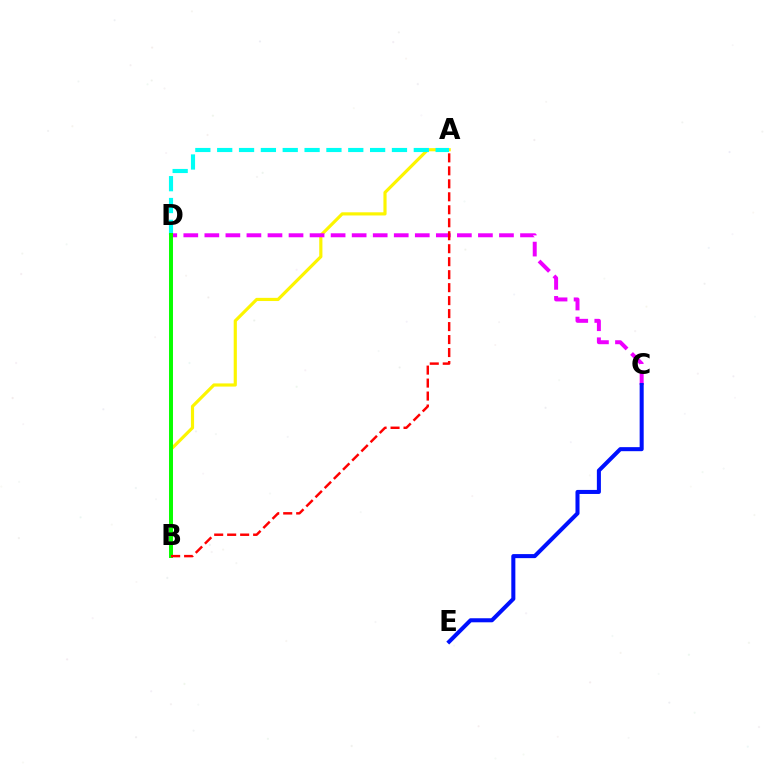{('A', 'B'): [{'color': '#fcf500', 'line_style': 'solid', 'thickness': 2.28}, {'color': '#ff0000', 'line_style': 'dashed', 'thickness': 1.76}], ('A', 'D'): [{'color': '#00fff6', 'line_style': 'dashed', 'thickness': 2.97}], ('C', 'D'): [{'color': '#ee00ff', 'line_style': 'dashed', 'thickness': 2.86}], ('B', 'D'): [{'color': '#08ff00', 'line_style': 'solid', 'thickness': 2.85}], ('C', 'E'): [{'color': '#0010ff', 'line_style': 'solid', 'thickness': 2.91}]}